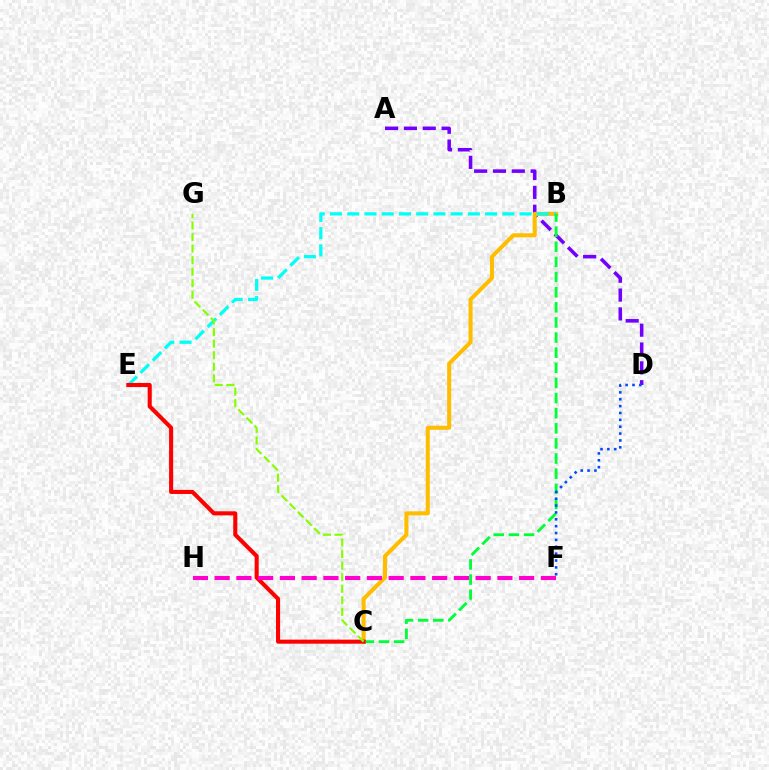{('A', 'D'): [{'color': '#7200ff', 'line_style': 'dashed', 'thickness': 2.56}], ('B', 'C'): [{'color': '#ffbd00', 'line_style': 'solid', 'thickness': 2.91}, {'color': '#00ff39', 'line_style': 'dashed', 'thickness': 2.05}], ('B', 'E'): [{'color': '#00fff6', 'line_style': 'dashed', 'thickness': 2.34}], ('D', 'F'): [{'color': '#004bff', 'line_style': 'dotted', 'thickness': 1.87}], ('C', 'E'): [{'color': '#ff0000', 'line_style': 'solid', 'thickness': 2.93}], ('C', 'G'): [{'color': '#84ff00', 'line_style': 'dashed', 'thickness': 1.57}], ('F', 'H'): [{'color': '#ff00cf', 'line_style': 'dashed', 'thickness': 2.95}]}